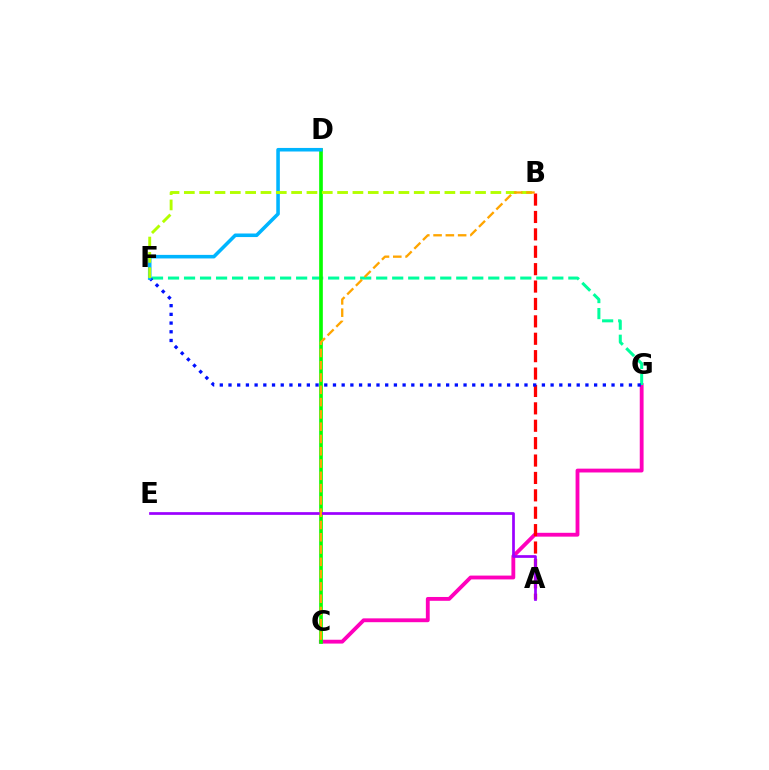{('C', 'G'): [{'color': '#ff00bd', 'line_style': 'solid', 'thickness': 2.76}], ('F', 'G'): [{'color': '#00ff9d', 'line_style': 'dashed', 'thickness': 2.18}, {'color': '#0010ff', 'line_style': 'dotted', 'thickness': 2.37}], ('C', 'D'): [{'color': '#08ff00', 'line_style': 'solid', 'thickness': 2.64}], ('A', 'B'): [{'color': '#ff0000', 'line_style': 'dashed', 'thickness': 2.36}], ('D', 'F'): [{'color': '#00b5ff', 'line_style': 'solid', 'thickness': 2.56}], ('B', 'F'): [{'color': '#b3ff00', 'line_style': 'dashed', 'thickness': 2.08}], ('A', 'E'): [{'color': '#9b00ff', 'line_style': 'solid', 'thickness': 1.96}], ('B', 'C'): [{'color': '#ffa500', 'line_style': 'dashed', 'thickness': 1.67}]}